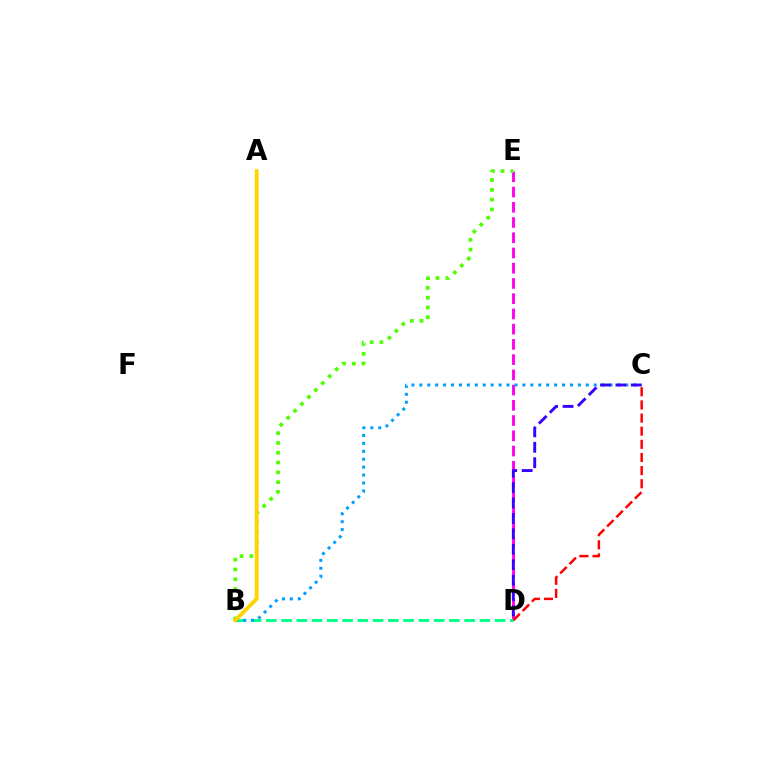{('D', 'E'): [{'color': '#ff00ed', 'line_style': 'dashed', 'thickness': 2.07}], ('C', 'D'): [{'color': '#ff0000', 'line_style': 'dashed', 'thickness': 1.78}, {'color': '#3700ff', 'line_style': 'dashed', 'thickness': 2.09}], ('B', 'E'): [{'color': '#4fff00', 'line_style': 'dotted', 'thickness': 2.66}], ('B', 'D'): [{'color': '#00ff86', 'line_style': 'dashed', 'thickness': 2.07}], ('B', 'C'): [{'color': '#009eff', 'line_style': 'dotted', 'thickness': 2.15}], ('A', 'B'): [{'color': '#ffd500', 'line_style': 'solid', 'thickness': 2.79}]}